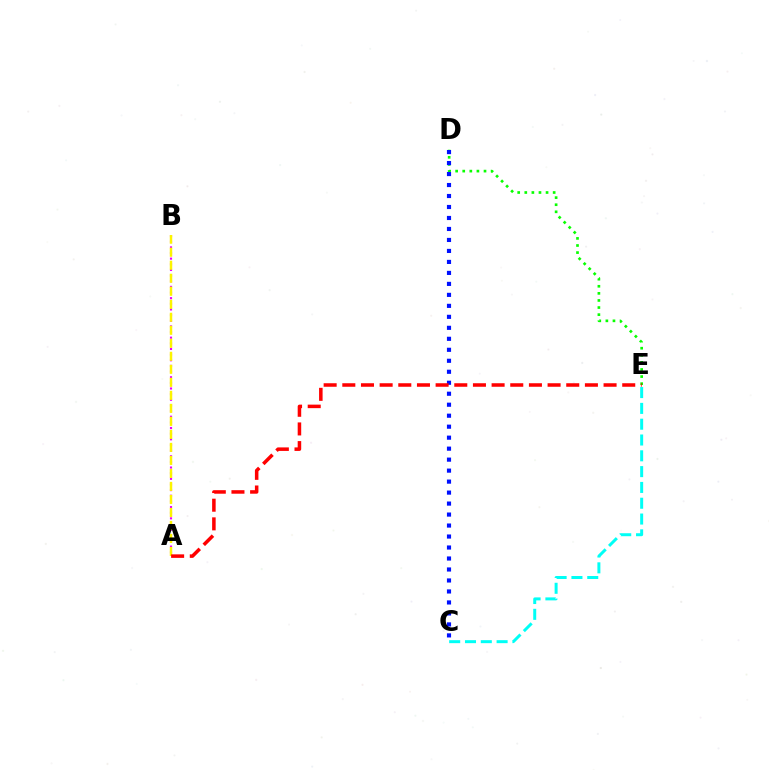{('D', 'E'): [{'color': '#08ff00', 'line_style': 'dotted', 'thickness': 1.93}], ('C', 'E'): [{'color': '#00fff6', 'line_style': 'dashed', 'thickness': 2.15}], ('A', 'B'): [{'color': '#ee00ff', 'line_style': 'dotted', 'thickness': 1.53}, {'color': '#fcf500', 'line_style': 'dashed', 'thickness': 1.77}], ('C', 'D'): [{'color': '#0010ff', 'line_style': 'dotted', 'thickness': 2.98}], ('A', 'E'): [{'color': '#ff0000', 'line_style': 'dashed', 'thickness': 2.54}]}